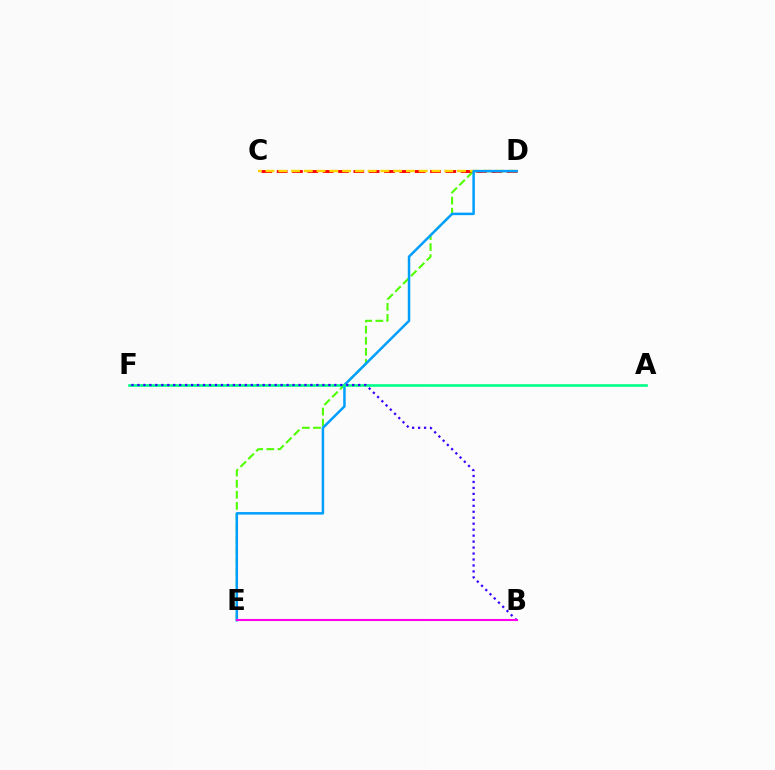{('D', 'E'): [{'color': '#4fff00', 'line_style': 'dashed', 'thickness': 1.51}, {'color': '#009eff', 'line_style': 'solid', 'thickness': 1.8}], ('C', 'D'): [{'color': '#ff0000', 'line_style': 'dashed', 'thickness': 2.08}, {'color': '#ffd500', 'line_style': 'dashed', 'thickness': 1.73}], ('A', 'F'): [{'color': '#00ff86', 'line_style': 'solid', 'thickness': 1.89}], ('B', 'F'): [{'color': '#3700ff', 'line_style': 'dotted', 'thickness': 1.62}], ('B', 'E'): [{'color': '#ff00ed', 'line_style': 'solid', 'thickness': 1.51}]}